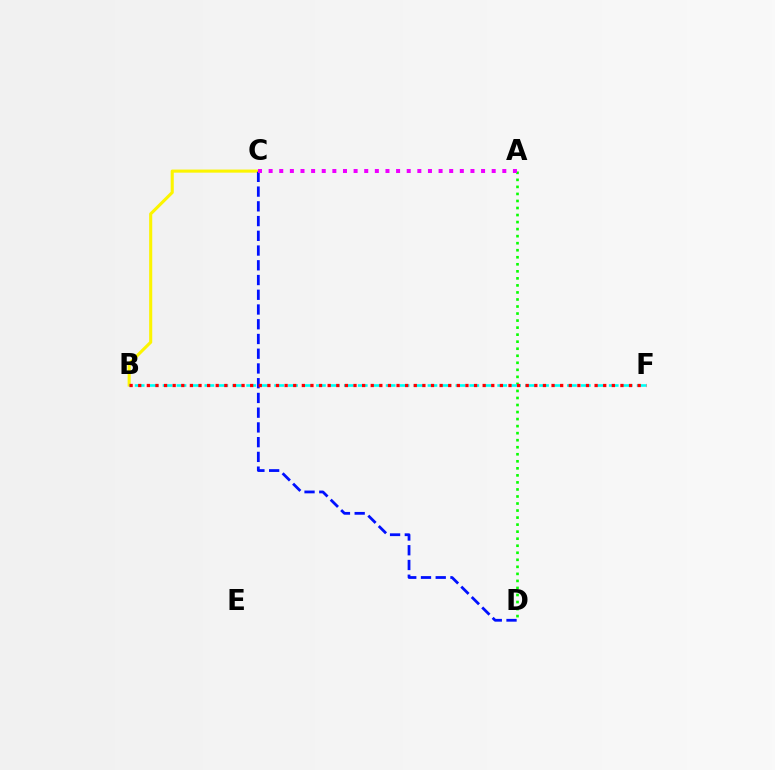{('B', 'C'): [{'color': '#fcf500', 'line_style': 'solid', 'thickness': 2.22}], ('A', 'D'): [{'color': '#08ff00', 'line_style': 'dotted', 'thickness': 1.91}], ('C', 'D'): [{'color': '#0010ff', 'line_style': 'dashed', 'thickness': 2.0}], ('B', 'F'): [{'color': '#00fff6', 'line_style': 'dashed', 'thickness': 1.89}, {'color': '#ff0000', 'line_style': 'dotted', 'thickness': 2.34}], ('A', 'C'): [{'color': '#ee00ff', 'line_style': 'dotted', 'thickness': 2.89}]}